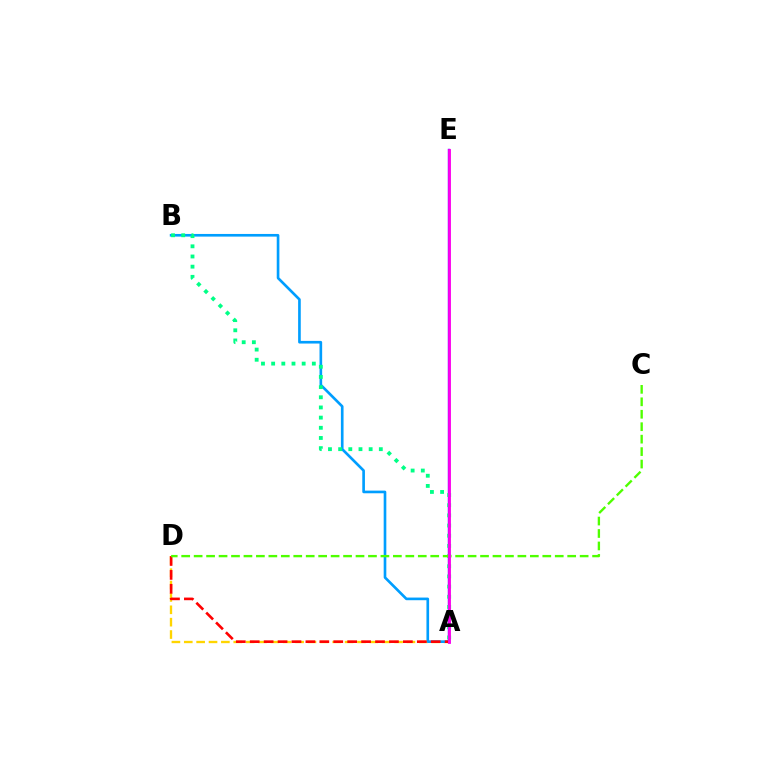{('A', 'D'): [{'color': '#ffd500', 'line_style': 'dashed', 'thickness': 1.68}, {'color': '#ff0000', 'line_style': 'dashed', 'thickness': 1.89}], ('A', 'E'): [{'color': '#3700ff', 'line_style': 'solid', 'thickness': 1.72}, {'color': '#ff00ed', 'line_style': 'solid', 'thickness': 2.05}], ('A', 'B'): [{'color': '#009eff', 'line_style': 'solid', 'thickness': 1.91}, {'color': '#00ff86', 'line_style': 'dotted', 'thickness': 2.76}], ('C', 'D'): [{'color': '#4fff00', 'line_style': 'dashed', 'thickness': 1.69}]}